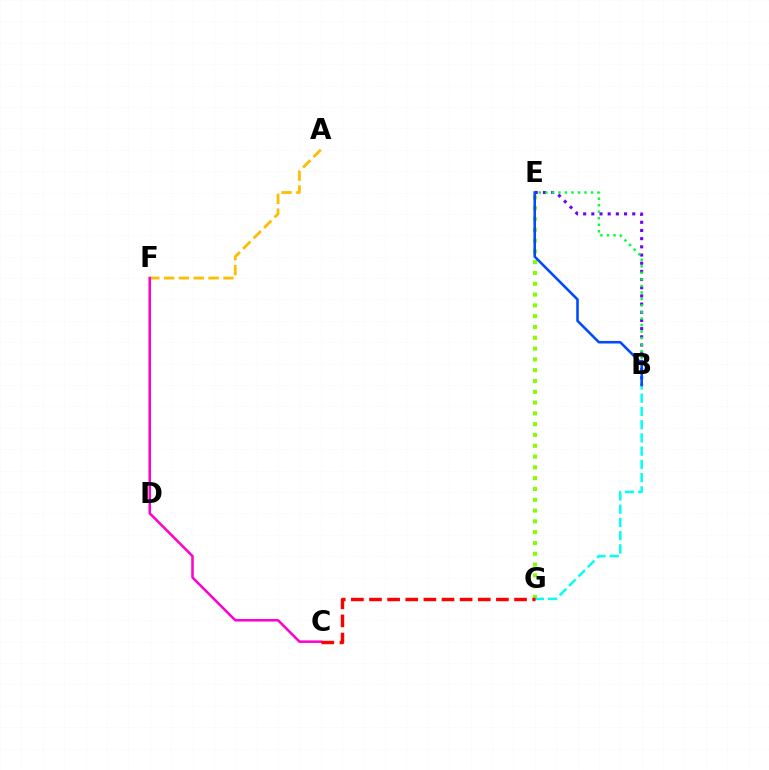{('A', 'F'): [{'color': '#ffbd00', 'line_style': 'dashed', 'thickness': 2.02}], ('B', 'E'): [{'color': '#7200ff', 'line_style': 'dotted', 'thickness': 2.22}, {'color': '#00ff39', 'line_style': 'dotted', 'thickness': 1.77}, {'color': '#004bff', 'line_style': 'solid', 'thickness': 1.85}], ('E', 'G'): [{'color': '#84ff00', 'line_style': 'dotted', 'thickness': 2.93}], ('B', 'G'): [{'color': '#00fff6', 'line_style': 'dashed', 'thickness': 1.8}], ('C', 'F'): [{'color': '#ff00cf', 'line_style': 'solid', 'thickness': 1.83}], ('C', 'G'): [{'color': '#ff0000', 'line_style': 'dashed', 'thickness': 2.46}]}